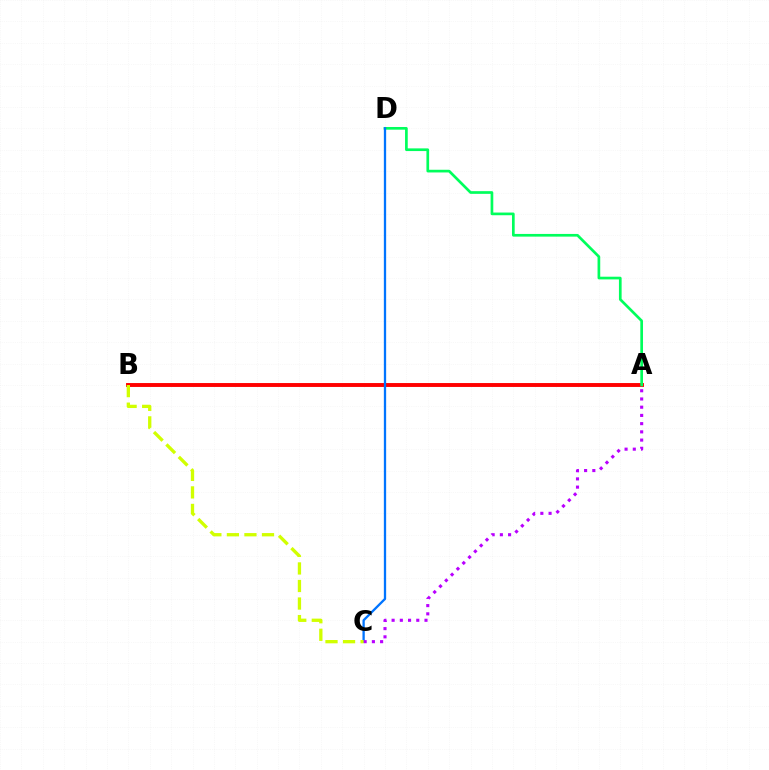{('A', 'B'): [{'color': '#ff0000', 'line_style': 'solid', 'thickness': 2.81}], ('A', 'D'): [{'color': '#00ff5c', 'line_style': 'solid', 'thickness': 1.94}], ('C', 'D'): [{'color': '#0074ff', 'line_style': 'solid', 'thickness': 1.65}], ('A', 'C'): [{'color': '#b900ff', 'line_style': 'dotted', 'thickness': 2.23}], ('B', 'C'): [{'color': '#d1ff00', 'line_style': 'dashed', 'thickness': 2.38}]}